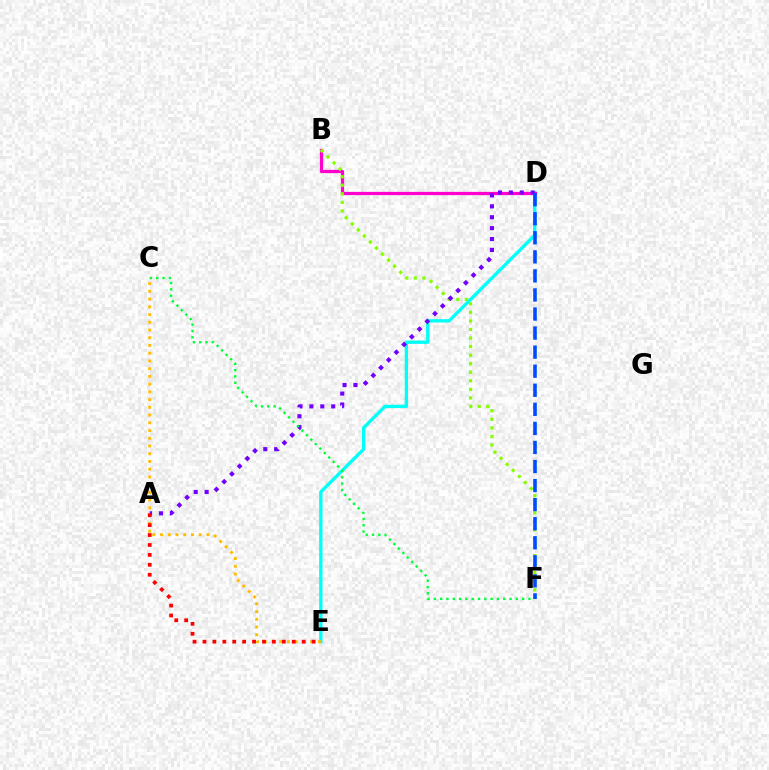{('D', 'E'): [{'color': '#00fff6', 'line_style': 'solid', 'thickness': 2.4}], ('C', 'E'): [{'color': '#ffbd00', 'line_style': 'dotted', 'thickness': 2.1}], ('B', 'D'): [{'color': '#ff00cf', 'line_style': 'solid', 'thickness': 2.33}], ('B', 'F'): [{'color': '#84ff00', 'line_style': 'dotted', 'thickness': 2.32}], ('A', 'D'): [{'color': '#7200ff', 'line_style': 'dotted', 'thickness': 2.96}], ('A', 'E'): [{'color': '#ff0000', 'line_style': 'dotted', 'thickness': 2.7}], ('D', 'F'): [{'color': '#004bff', 'line_style': 'dashed', 'thickness': 2.59}], ('C', 'F'): [{'color': '#00ff39', 'line_style': 'dotted', 'thickness': 1.71}]}